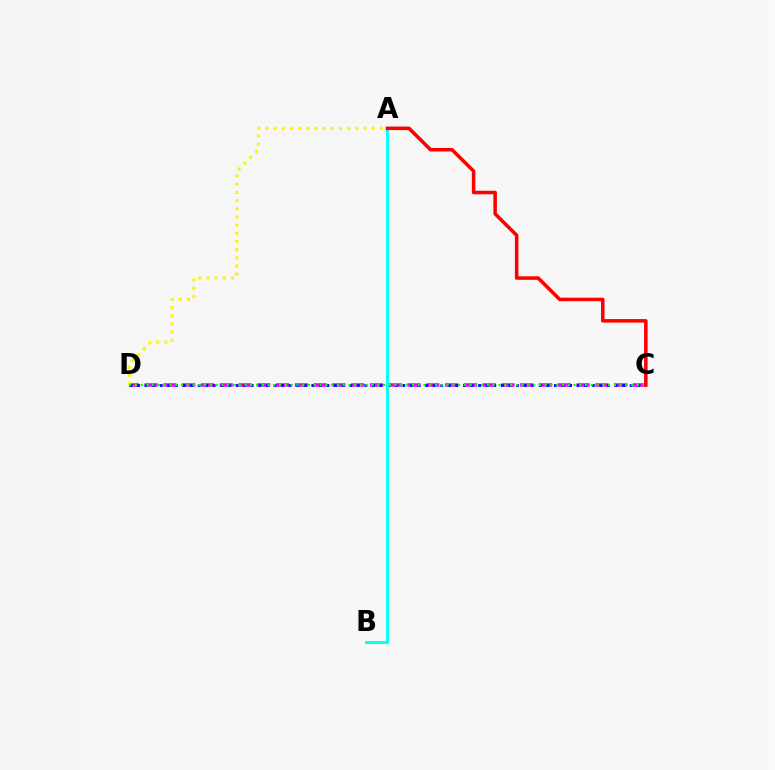{('C', 'D'): [{'color': '#ee00ff', 'line_style': 'dashed', 'thickness': 2.55}, {'color': '#0010ff', 'line_style': 'dotted', 'thickness': 2.06}, {'color': '#08ff00', 'line_style': 'dotted', 'thickness': 1.57}], ('A', 'B'): [{'color': '#00fff6', 'line_style': 'solid', 'thickness': 2.09}], ('A', 'D'): [{'color': '#fcf500', 'line_style': 'dotted', 'thickness': 2.22}], ('A', 'C'): [{'color': '#ff0000', 'line_style': 'solid', 'thickness': 2.54}]}